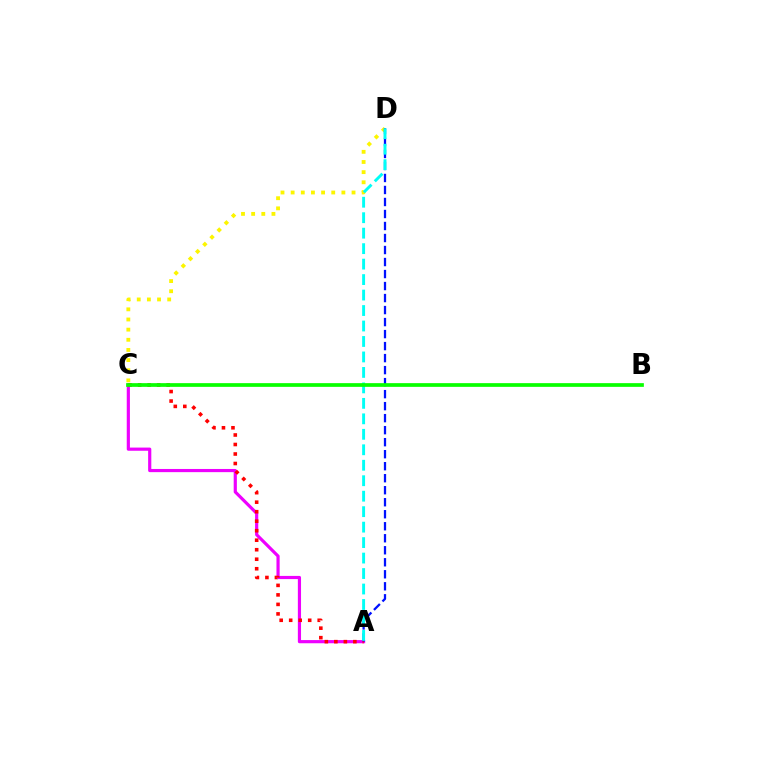{('A', 'C'): [{'color': '#ee00ff', 'line_style': 'solid', 'thickness': 2.29}, {'color': '#ff0000', 'line_style': 'dotted', 'thickness': 2.58}], ('C', 'D'): [{'color': '#fcf500', 'line_style': 'dotted', 'thickness': 2.76}], ('A', 'D'): [{'color': '#0010ff', 'line_style': 'dashed', 'thickness': 1.63}, {'color': '#00fff6', 'line_style': 'dashed', 'thickness': 2.1}], ('B', 'C'): [{'color': '#08ff00', 'line_style': 'solid', 'thickness': 2.67}]}